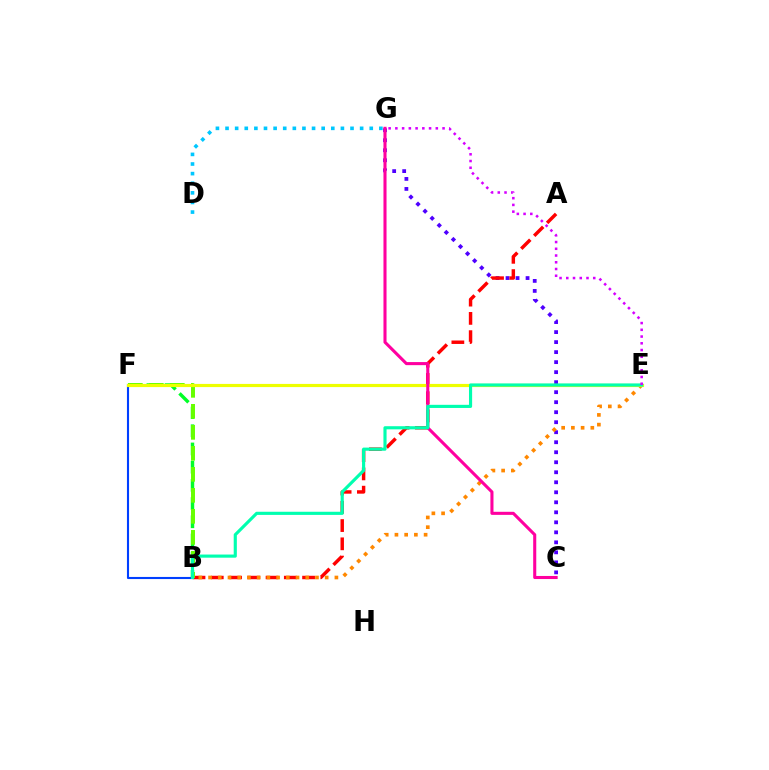{('C', 'G'): [{'color': '#4f00ff', 'line_style': 'dotted', 'thickness': 2.72}, {'color': '#ff00a0', 'line_style': 'solid', 'thickness': 2.21}], ('A', 'B'): [{'color': '#ff0000', 'line_style': 'dashed', 'thickness': 2.48}], ('B', 'F'): [{'color': '#00ff27', 'line_style': 'dashed', 'thickness': 2.47}, {'color': '#003fff', 'line_style': 'solid', 'thickness': 1.52}, {'color': '#66ff00', 'line_style': 'dashed', 'thickness': 2.85}], ('B', 'E'): [{'color': '#ff8800', 'line_style': 'dotted', 'thickness': 2.64}, {'color': '#00ffaf', 'line_style': 'solid', 'thickness': 2.26}], ('E', 'F'): [{'color': '#eeff00', 'line_style': 'solid', 'thickness': 2.28}], ('D', 'G'): [{'color': '#00c7ff', 'line_style': 'dotted', 'thickness': 2.61}], ('E', 'G'): [{'color': '#d600ff', 'line_style': 'dotted', 'thickness': 1.83}]}